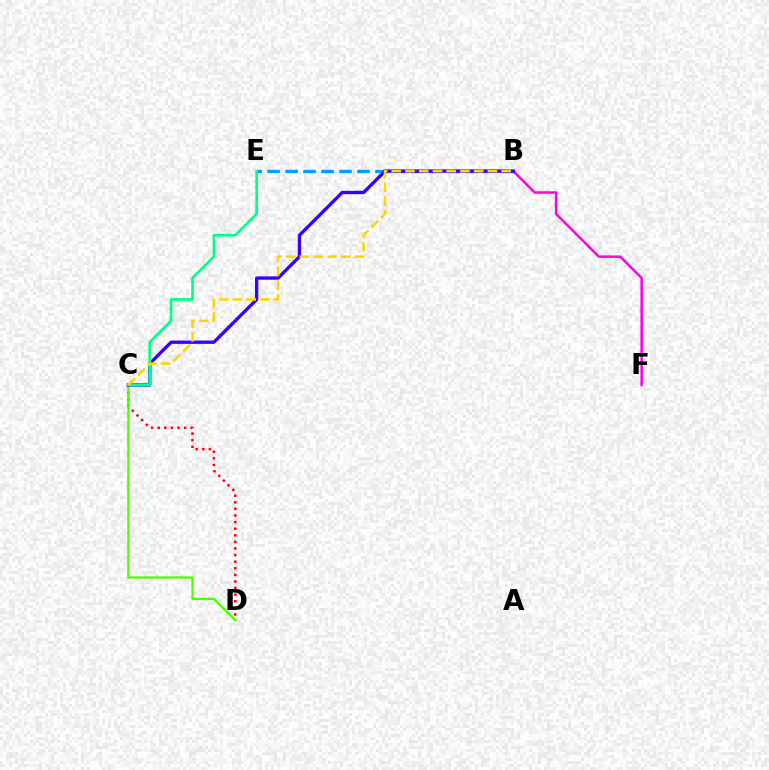{('B', 'F'): [{'color': '#ff00ed', 'line_style': 'solid', 'thickness': 1.8}], ('B', 'E'): [{'color': '#009eff', 'line_style': 'dashed', 'thickness': 2.44}], ('C', 'D'): [{'color': '#ff0000', 'line_style': 'dotted', 'thickness': 1.79}, {'color': '#4fff00', 'line_style': 'solid', 'thickness': 1.63}], ('B', 'C'): [{'color': '#3700ff', 'line_style': 'solid', 'thickness': 2.39}, {'color': '#ffd500', 'line_style': 'dashed', 'thickness': 1.87}], ('C', 'E'): [{'color': '#00ff86', 'line_style': 'solid', 'thickness': 1.9}]}